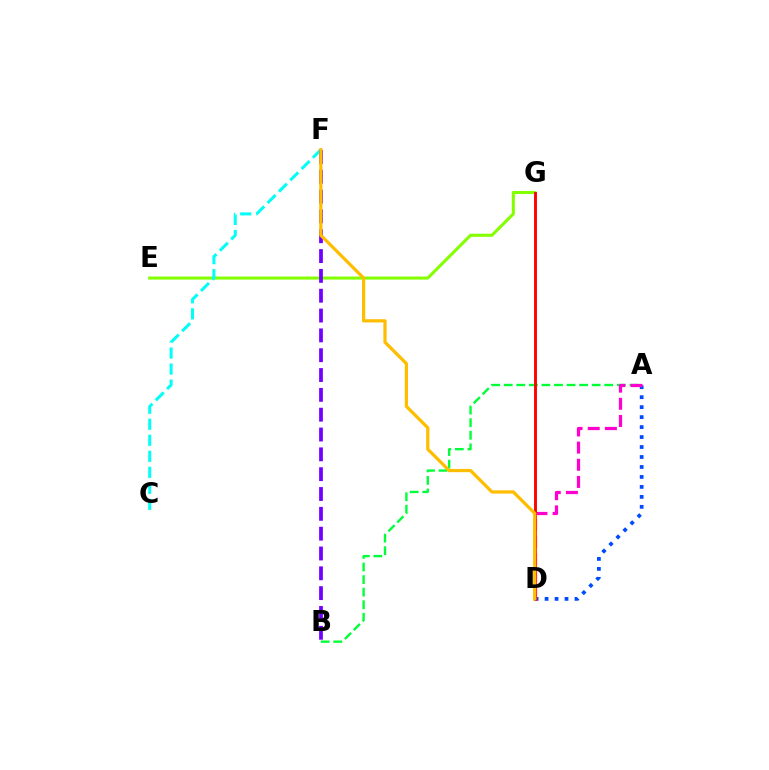{('E', 'G'): [{'color': '#84ff00', 'line_style': 'solid', 'thickness': 2.21}], ('C', 'F'): [{'color': '#00fff6', 'line_style': 'dashed', 'thickness': 2.18}], ('A', 'D'): [{'color': '#004bff', 'line_style': 'dotted', 'thickness': 2.71}, {'color': '#ff00cf', 'line_style': 'dashed', 'thickness': 2.33}], ('B', 'F'): [{'color': '#7200ff', 'line_style': 'dashed', 'thickness': 2.69}], ('A', 'B'): [{'color': '#00ff39', 'line_style': 'dashed', 'thickness': 1.71}], ('D', 'G'): [{'color': '#ff0000', 'line_style': 'solid', 'thickness': 2.08}], ('D', 'F'): [{'color': '#ffbd00', 'line_style': 'solid', 'thickness': 2.33}]}